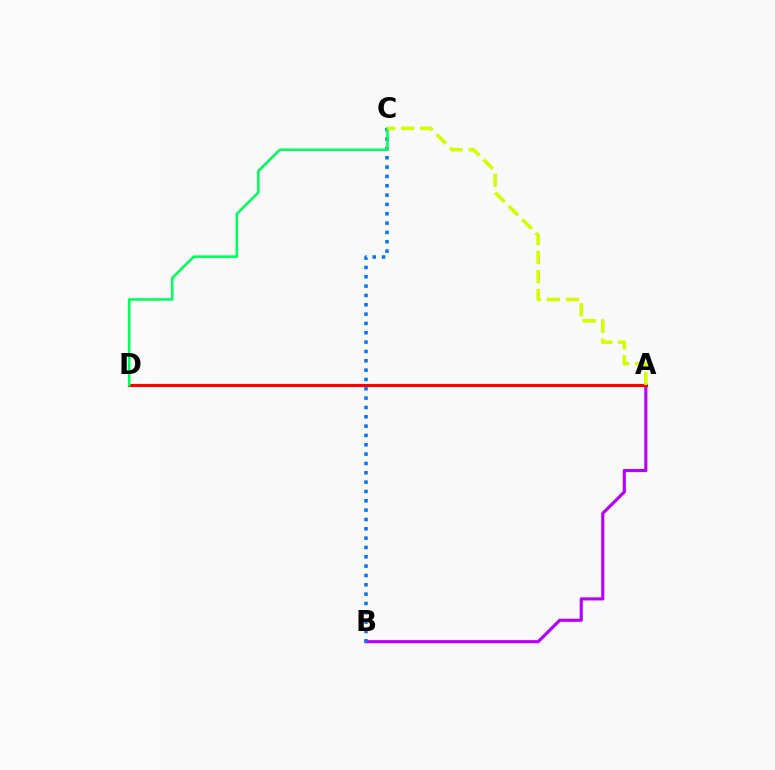{('A', 'B'): [{'color': '#b900ff', 'line_style': 'solid', 'thickness': 2.25}], ('A', 'D'): [{'color': '#ff0000', 'line_style': 'solid', 'thickness': 2.23}], ('B', 'C'): [{'color': '#0074ff', 'line_style': 'dotted', 'thickness': 2.54}], ('C', 'D'): [{'color': '#00ff5c', 'line_style': 'solid', 'thickness': 1.85}], ('A', 'C'): [{'color': '#d1ff00', 'line_style': 'dashed', 'thickness': 2.59}]}